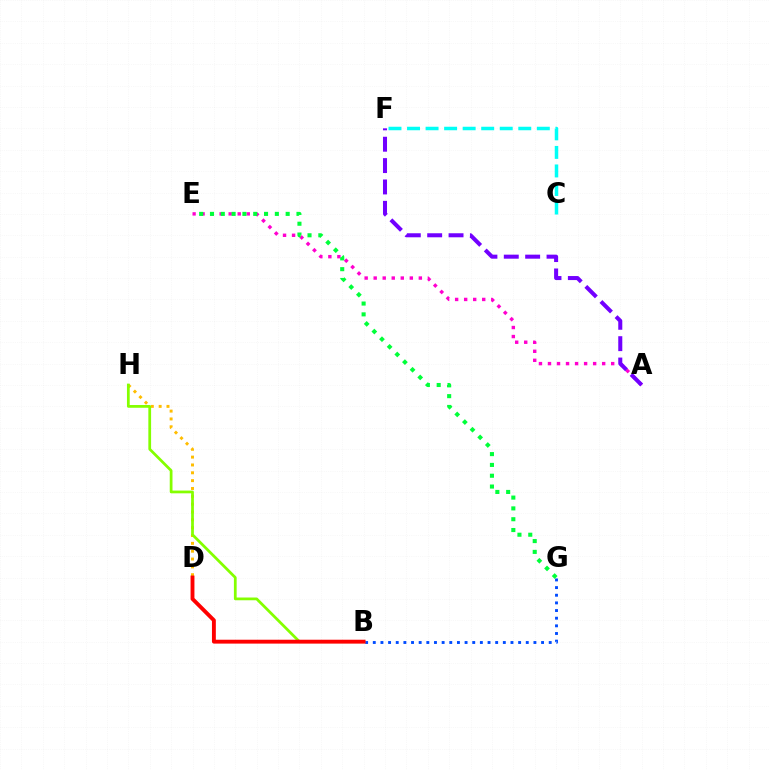{('A', 'E'): [{'color': '#ff00cf', 'line_style': 'dotted', 'thickness': 2.45}], ('A', 'F'): [{'color': '#7200ff', 'line_style': 'dashed', 'thickness': 2.9}], ('D', 'H'): [{'color': '#ffbd00', 'line_style': 'dotted', 'thickness': 2.13}], ('B', 'H'): [{'color': '#84ff00', 'line_style': 'solid', 'thickness': 1.98}], ('B', 'G'): [{'color': '#004bff', 'line_style': 'dotted', 'thickness': 2.08}], ('B', 'D'): [{'color': '#ff0000', 'line_style': 'solid', 'thickness': 2.79}], ('E', 'G'): [{'color': '#00ff39', 'line_style': 'dotted', 'thickness': 2.94}], ('C', 'F'): [{'color': '#00fff6', 'line_style': 'dashed', 'thickness': 2.52}]}